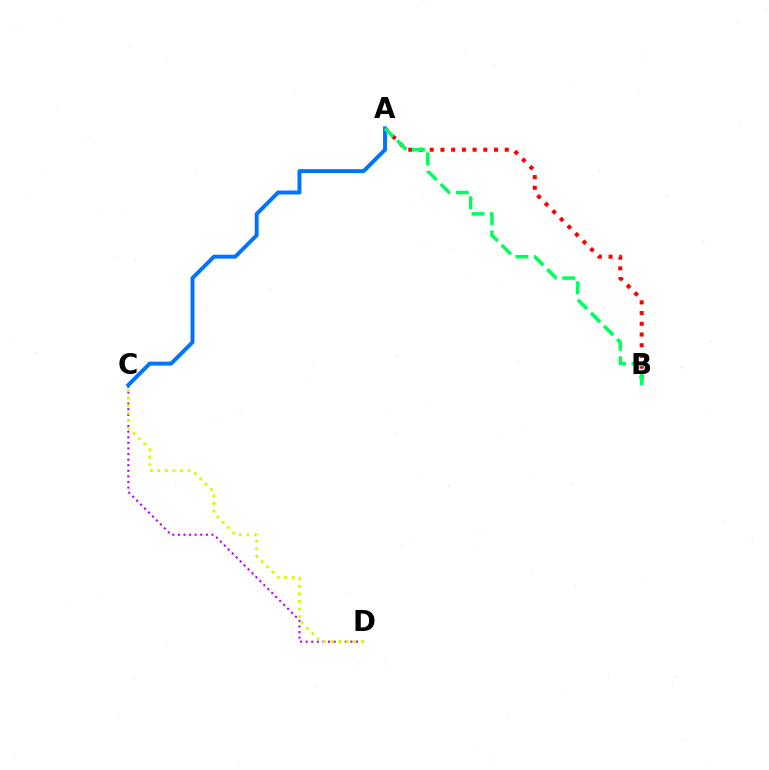{('C', 'D'): [{'color': '#b900ff', 'line_style': 'dotted', 'thickness': 1.52}, {'color': '#d1ff00', 'line_style': 'dotted', 'thickness': 2.05}], ('A', 'B'): [{'color': '#ff0000', 'line_style': 'dotted', 'thickness': 2.91}, {'color': '#00ff5c', 'line_style': 'dashed', 'thickness': 2.52}], ('A', 'C'): [{'color': '#0074ff', 'line_style': 'solid', 'thickness': 2.84}]}